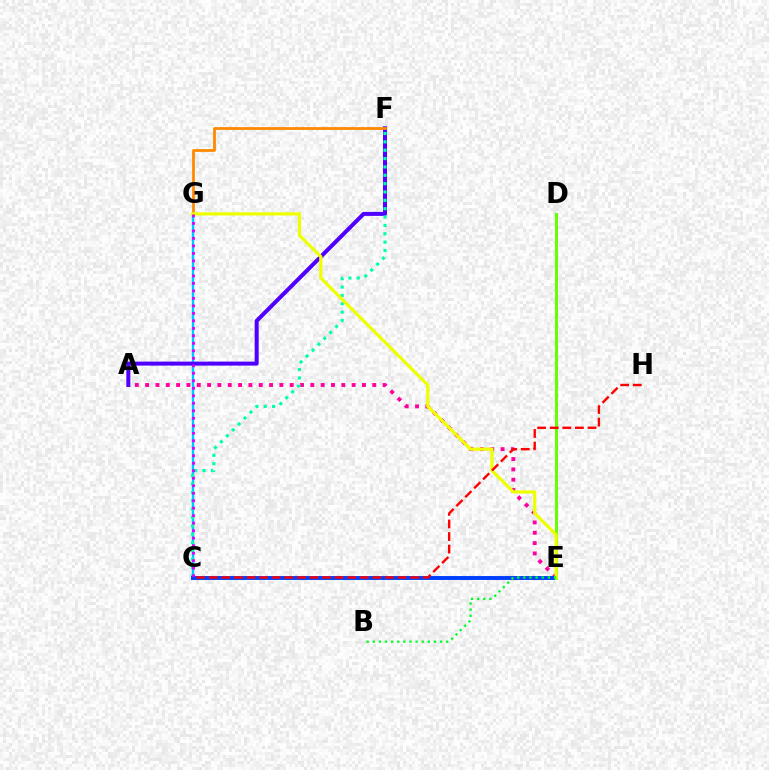{('C', 'G'): [{'color': '#00c7ff', 'line_style': 'solid', 'thickness': 1.71}, {'color': '#d600ff', 'line_style': 'dotted', 'thickness': 2.04}], ('A', 'F'): [{'color': '#4f00ff', 'line_style': 'solid', 'thickness': 2.89}], ('A', 'E'): [{'color': '#ff00a0', 'line_style': 'dotted', 'thickness': 2.81}], ('C', 'F'): [{'color': '#00ffaf', 'line_style': 'dotted', 'thickness': 2.27}], ('F', 'G'): [{'color': '#ff8800', 'line_style': 'solid', 'thickness': 1.99}], ('C', 'E'): [{'color': '#003fff', 'line_style': 'solid', 'thickness': 2.83}], ('D', 'E'): [{'color': '#66ff00', 'line_style': 'solid', 'thickness': 2.17}], ('E', 'G'): [{'color': '#eeff00', 'line_style': 'solid', 'thickness': 2.31}], ('C', 'H'): [{'color': '#ff0000', 'line_style': 'dashed', 'thickness': 1.71}], ('B', 'E'): [{'color': '#00ff27', 'line_style': 'dotted', 'thickness': 1.66}]}